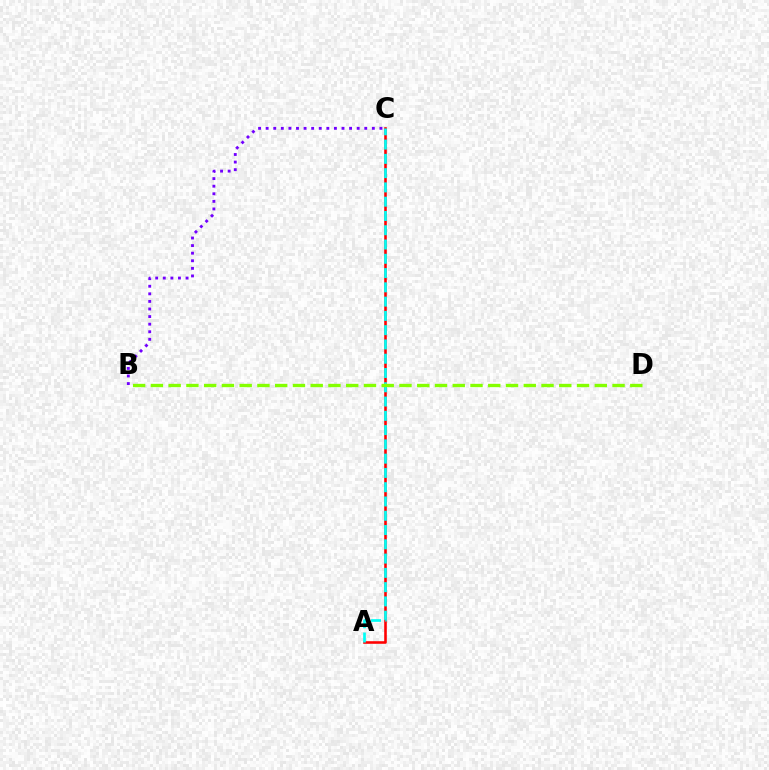{('A', 'C'): [{'color': '#ff0000', 'line_style': 'solid', 'thickness': 1.87}, {'color': '#00fff6', 'line_style': 'dashed', 'thickness': 1.94}], ('B', 'D'): [{'color': '#84ff00', 'line_style': 'dashed', 'thickness': 2.41}], ('B', 'C'): [{'color': '#7200ff', 'line_style': 'dotted', 'thickness': 2.06}]}